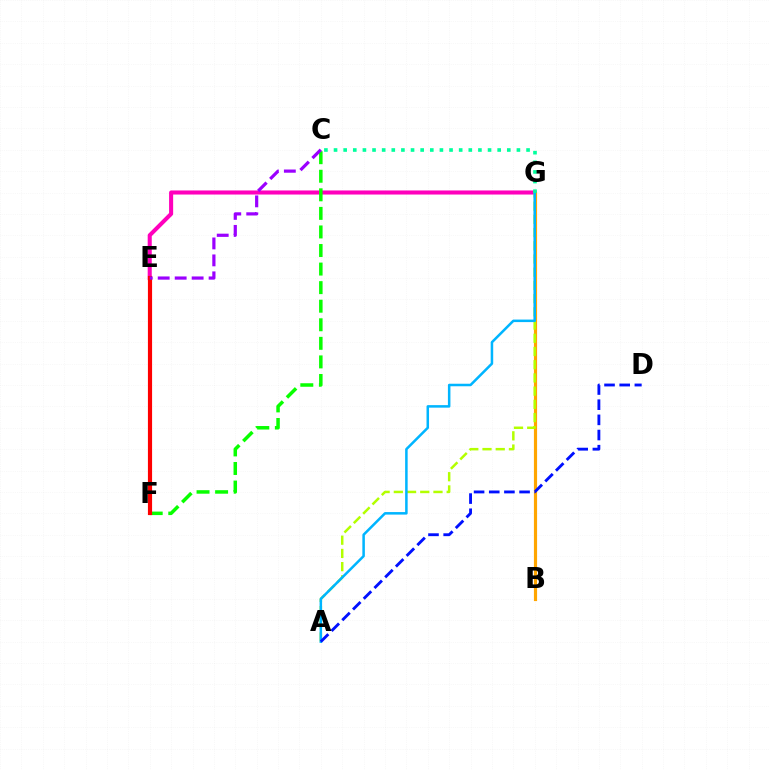{('E', 'G'): [{'color': '#ff00bd', 'line_style': 'solid', 'thickness': 2.93}], ('B', 'G'): [{'color': '#ffa500', 'line_style': 'solid', 'thickness': 2.28}], ('C', 'F'): [{'color': '#08ff00', 'line_style': 'dashed', 'thickness': 2.52}], ('E', 'F'): [{'color': '#ff0000', 'line_style': 'solid', 'thickness': 3.0}], ('A', 'G'): [{'color': '#b3ff00', 'line_style': 'dashed', 'thickness': 1.8}, {'color': '#00b5ff', 'line_style': 'solid', 'thickness': 1.82}], ('C', 'E'): [{'color': '#9b00ff', 'line_style': 'dashed', 'thickness': 2.3}], ('A', 'D'): [{'color': '#0010ff', 'line_style': 'dashed', 'thickness': 2.06}], ('C', 'G'): [{'color': '#00ff9d', 'line_style': 'dotted', 'thickness': 2.62}]}